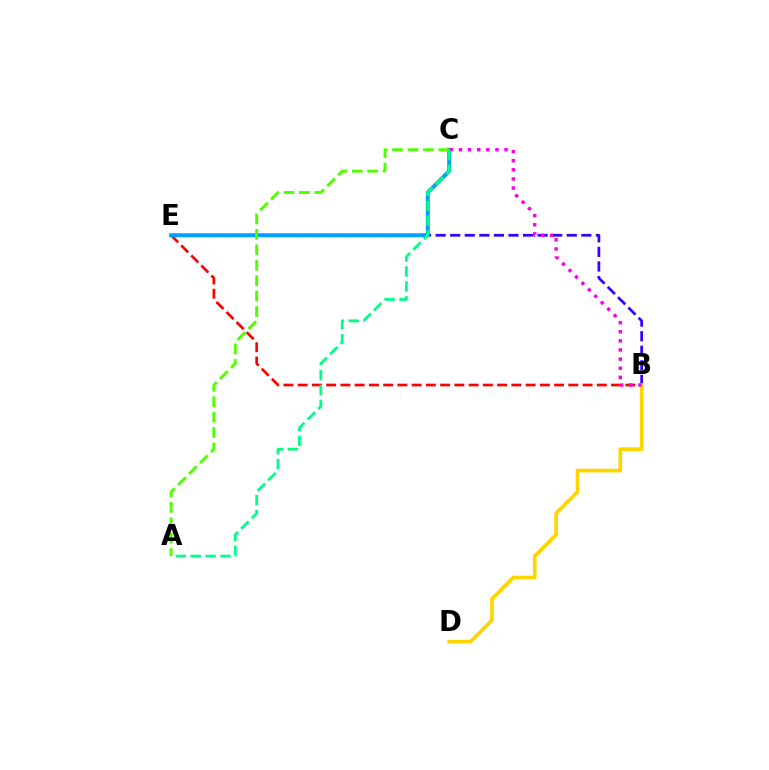{('B', 'E'): [{'color': '#ff0000', 'line_style': 'dashed', 'thickness': 1.94}, {'color': '#3700ff', 'line_style': 'dashed', 'thickness': 1.98}], ('C', 'E'): [{'color': '#009eff', 'line_style': 'solid', 'thickness': 2.87}], ('A', 'C'): [{'color': '#4fff00', 'line_style': 'dashed', 'thickness': 2.09}, {'color': '#00ff86', 'line_style': 'dashed', 'thickness': 2.03}], ('B', 'D'): [{'color': '#ffd500', 'line_style': 'solid', 'thickness': 2.66}], ('B', 'C'): [{'color': '#ff00ed', 'line_style': 'dotted', 'thickness': 2.48}]}